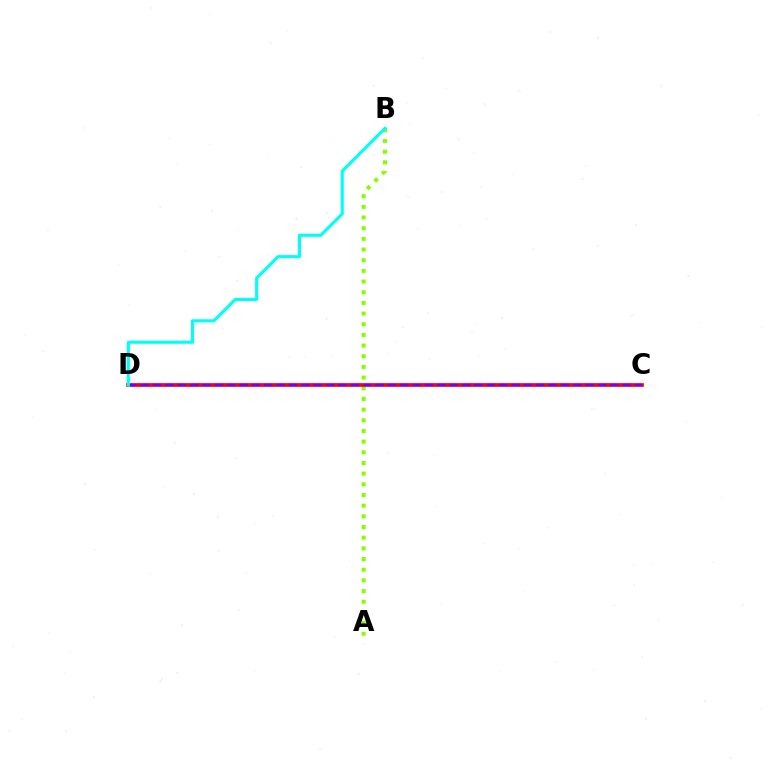{('A', 'B'): [{'color': '#84ff00', 'line_style': 'dotted', 'thickness': 2.9}], ('C', 'D'): [{'color': '#ff0000', 'line_style': 'solid', 'thickness': 2.64}, {'color': '#7200ff', 'line_style': 'dashed', 'thickness': 1.68}], ('B', 'D'): [{'color': '#00fff6', 'line_style': 'solid', 'thickness': 2.24}]}